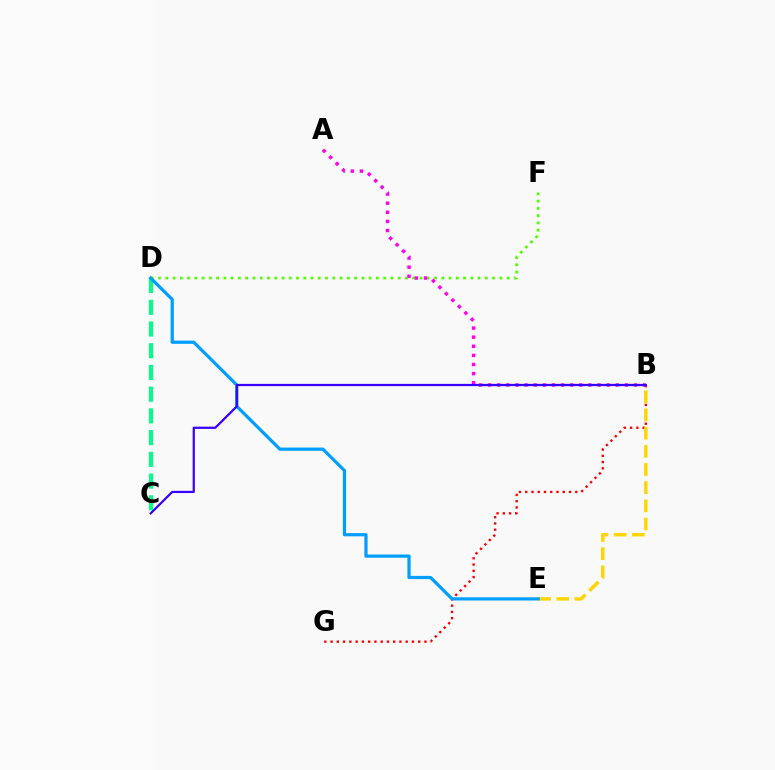{('B', 'G'): [{'color': '#ff0000', 'line_style': 'dotted', 'thickness': 1.7}], ('C', 'D'): [{'color': '#00ff86', 'line_style': 'dashed', 'thickness': 2.95}], ('B', 'E'): [{'color': '#ffd500', 'line_style': 'dashed', 'thickness': 2.47}], ('D', 'F'): [{'color': '#4fff00', 'line_style': 'dotted', 'thickness': 1.97}], ('A', 'B'): [{'color': '#ff00ed', 'line_style': 'dotted', 'thickness': 2.48}], ('D', 'E'): [{'color': '#009eff', 'line_style': 'solid', 'thickness': 2.31}], ('B', 'C'): [{'color': '#3700ff', 'line_style': 'solid', 'thickness': 1.6}]}